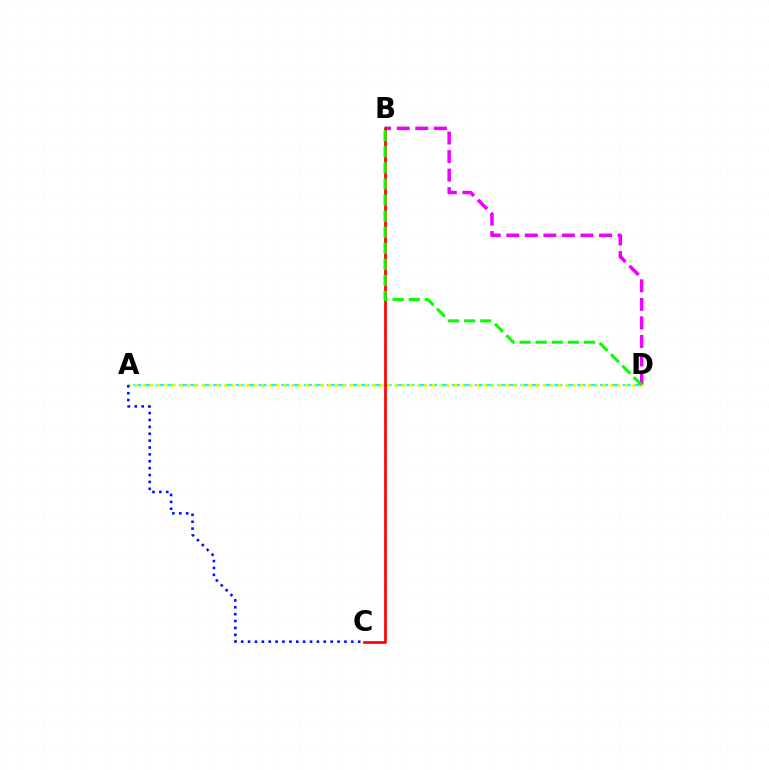{('A', 'D'): [{'color': '#00fff6', 'line_style': 'dashed', 'thickness': 1.55}, {'color': '#fcf500', 'line_style': 'dotted', 'thickness': 2.02}], ('B', 'D'): [{'color': '#ee00ff', 'line_style': 'dashed', 'thickness': 2.52}, {'color': '#08ff00', 'line_style': 'dashed', 'thickness': 2.18}], ('B', 'C'): [{'color': '#ff0000', 'line_style': 'solid', 'thickness': 1.94}], ('A', 'C'): [{'color': '#0010ff', 'line_style': 'dotted', 'thickness': 1.87}]}